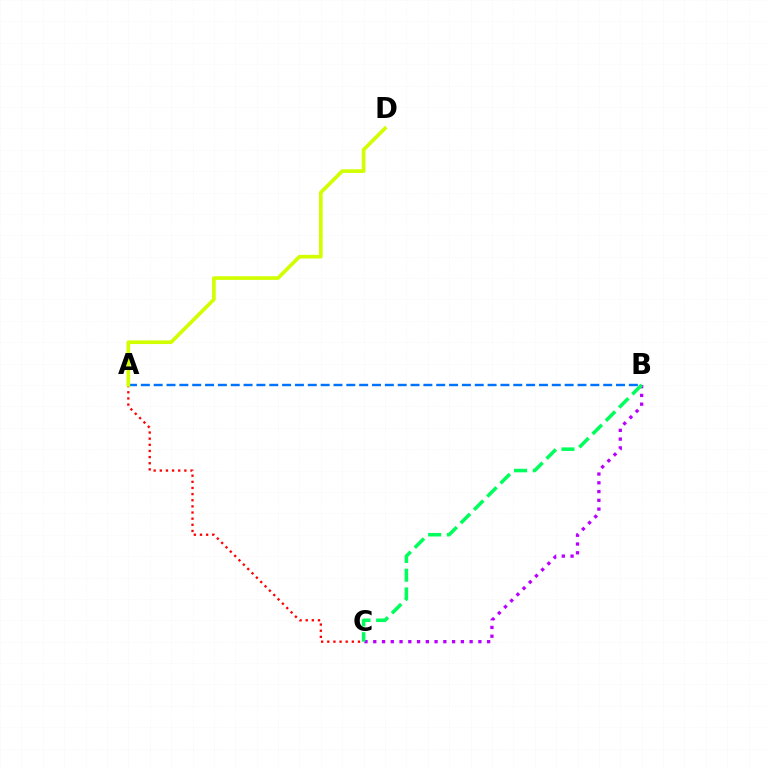{('B', 'C'): [{'color': '#b900ff', 'line_style': 'dotted', 'thickness': 2.38}, {'color': '#00ff5c', 'line_style': 'dashed', 'thickness': 2.55}], ('A', 'B'): [{'color': '#0074ff', 'line_style': 'dashed', 'thickness': 1.74}], ('A', 'C'): [{'color': '#ff0000', 'line_style': 'dotted', 'thickness': 1.67}], ('A', 'D'): [{'color': '#d1ff00', 'line_style': 'solid', 'thickness': 2.64}]}